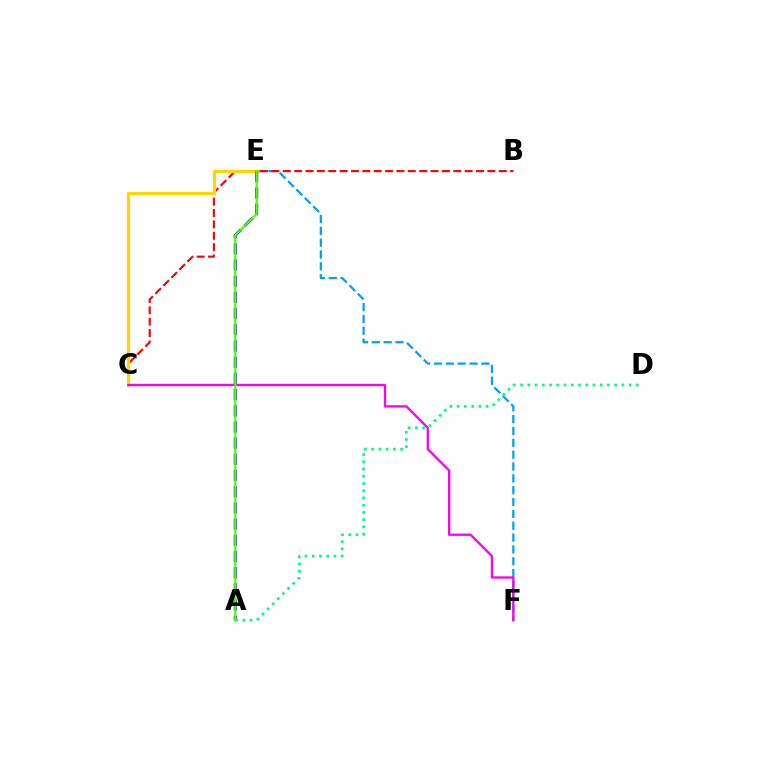{('E', 'F'): [{'color': '#009eff', 'line_style': 'dashed', 'thickness': 1.61}], ('B', 'C'): [{'color': '#ff0000', 'line_style': 'dashed', 'thickness': 1.54}], ('C', 'E'): [{'color': '#ffd500', 'line_style': 'solid', 'thickness': 2.3}], ('A', 'E'): [{'color': '#3700ff', 'line_style': 'dashed', 'thickness': 2.2}, {'color': '#4fff00', 'line_style': 'solid', 'thickness': 1.61}], ('C', 'F'): [{'color': '#ff00ed', 'line_style': 'solid', 'thickness': 1.68}], ('A', 'D'): [{'color': '#00ff86', 'line_style': 'dotted', 'thickness': 1.97}]}